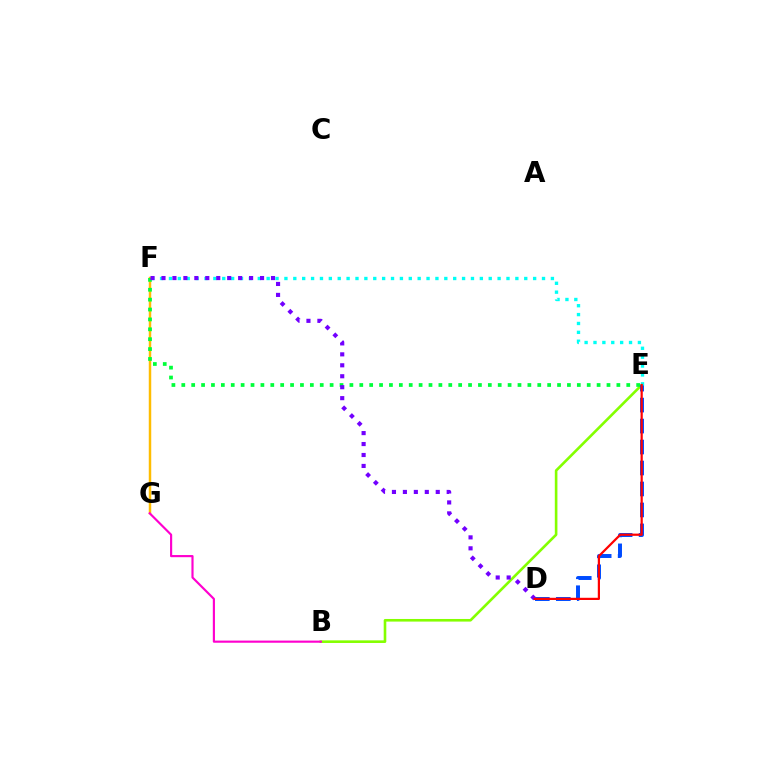{('B', 'E'): [{'color': '#84ff00', 'line_style': 'solid', 'thickness': 1.88}], ('F', 'G'): [{'color': '#ffbd00', 'line_style': 'solid', 'thickness': 1.78}], ('B', 'G'): [{'color': '#ff00cf', 'line_style': 'solid', 'thickness': 1.55}], ('E', 'F'): [{'color': '#00ff39', 'line_style': 'dotted', 'thickness': 2.69}, {'color': '#00fff6', 'line_style': 'dotted', 'thickness': 2.41}], ('D', 'E'): [{'color': '#004bff', 'line_style': 'dashed', 'thickness': 2.85}, {'color': '#ff0000', 'line_style': 'solid', 'thickness': 1.59}], ('D', 'F'): [{'color': '#7200ff', 'line_style': 'dotted', 'thickness': 2.98}]}